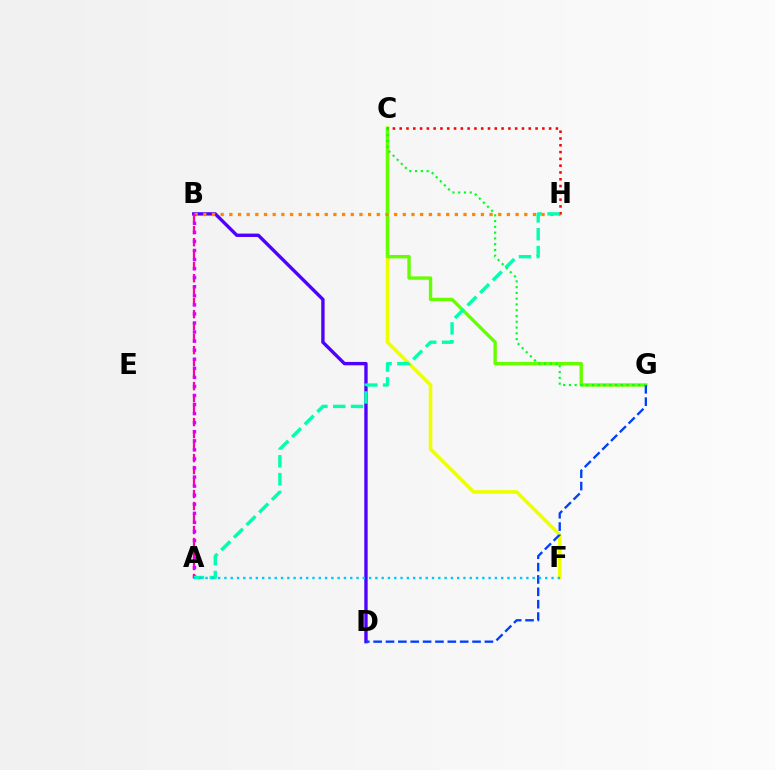{('C', 'F'): [{'color': '#eeff00', 'line_style': 'solid', 'thickness': 2.58}], ('C', 'G'): [{'color': '#66ff00', 'line_style': 'solid', 'thickness': 2.43}, {'color': '#00ff27', 'line_style': 'dotted', 'thickness': 1.57}], ('B', 'D'): [{'color': '#4f00ff', 'line_style': 'solid', 'thickness': 2.42}], ('B', 'H'): [{'color': '#ff8800', 'line_style': 'dotted', 'thickness': 2.36}], ('A', 'B'): [{'color': '#ff00a0', 'line_style': 'dashed', 'thickness': 1.63}, {'color': '#d600ff', 'line_style': 'dotted', 'thickness': 2.46}], ('C', 'H'): [{'color': '#ff0000', 'line_style': 'dotted', 'thickness': 1.85}], ('D', 'G'): [{'color': '#003fff', 'line_style': 'dashed', 'thickness': 1.68}], ('A', 'H'): [{'color': '#00ffaf', 'line_style': 'dashed', 'thickness': 2.42}], ('A', 'F'): [{'color': '#00c7ff', 'line_style': 'dotted', 'thickness': 1.71}]}